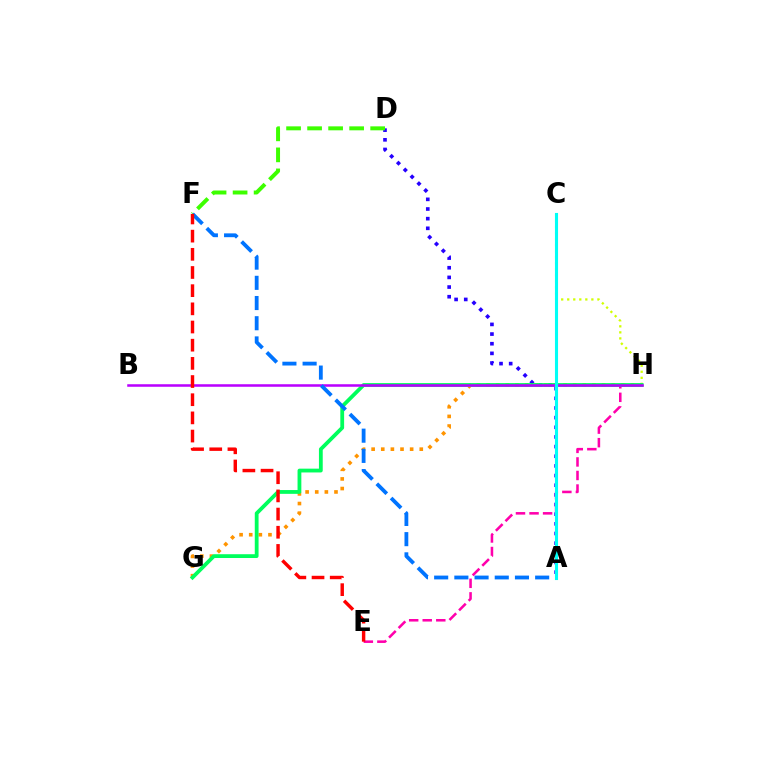{('C', 'H'): [{'color': '#d1ff00', 'line_style': 'dotted', 'thickness': 1.64}], ('A', 'D'): [{'color': '#2500ff', 'line_style': 'dotted', 'thickness': 2.62}], ('E', 'H'): [{'color': '#ff00ac', 'line_style': 'dashed', 'thickness': 1.84}], ('G', 'H'): [{'color': '#ff9400', 'line_style': 'dotted', 'thickness': 2.62}, {'color': '#00ff5c', 'line_style': 'solid', 'thickness': 2.73}], ('D', 'F'): [{'color': '#3dff00', 'line_style': 'dashed', 'thickness': 2.86}], ('B', 'H'): [{'color': '#b900ff', 'line_style': 'solid', 'thickness': 1.83}], ('A', 'F'): [{'color': '#0074ff', 'line_style': 'dashed', 'thickness': 2.74}], ('E', 'F'): [{'color': '#ff0000', 'line_style': 'dashed', 'thickness': 2.47}], ('A', 'C'): [{'color': '#00fff6', 'line_style': 'solid', 'thickness': 2.23}]}